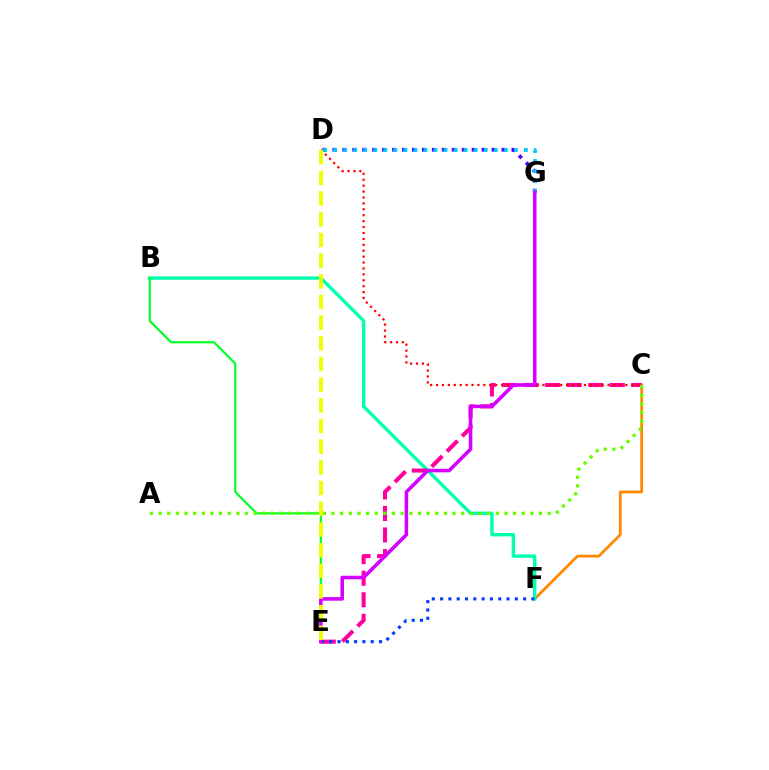{('C', 'F'): [{'color': '#ff8800', 'line_style': 'solid', 'thickness': 1.99}], ('B', 'F'): [{'color': '#00ffaf', 'line_style': 'solid', 'thickness': 2.43}], ('C', 'E'): [{'color': '#ff00a0', 'line_style': 'dashed', 'thickness': 2.93}], ('B', 'E'): [{'color': '#00ff27', 'line_style': 'solid', 'thickness': 1.57}], ('E', 'F'): [{'color': '#003fff', 'line_style': 'dotted', 'thickness': 2.26}], ('D', 'G'): [{'color': '#4f00ff', 'line_style': 'dotted', 'thickness': 2.7}, {'color': '#00c7ff', 'line_style': 'dotted', 'thickness': 2.73}], ('C', 'D'): [{'color': '#ff0000', 'line_style': 'dotted', 'thickness': 1.61}], ('A', 'C'): [{'color': '#66ff00', 'line_style': 'dotted', 'thickness': 2.35}], ('E', 'G'): [{'color': '#d600ff', 'line_style': 'solid', 'thickness': 2.57}], ('D', 'E'): [{'color': '#eeff00', 'line_style': 'dashed', 'thickness': 2.81}]}